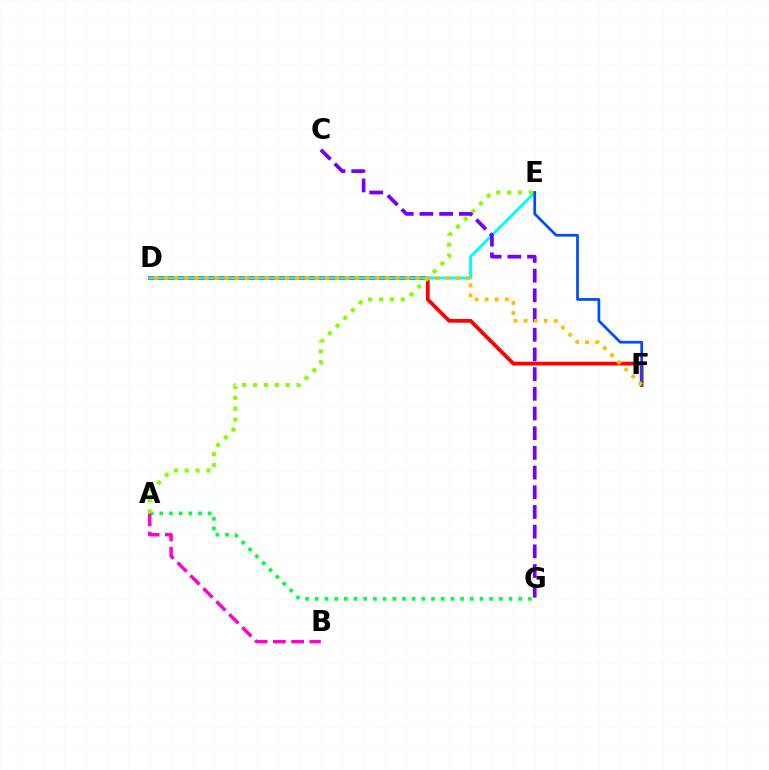{('D', 'F'): [{'color': '#ff0000', 'line_style': 'solid', 'thickness': 2.72}, {'color': '#ffbd00', 'line_style': 'dotted', 'thickness': 2.73}], ('D', 'E'): [{'color': '#00fff6', 'line_style': 'solid', 'thickness': 2.12}], ('A', 'G'): [{'color': '#00ff39', 'line_style': 'dotted', 'thickness': 2.63}], ('A', 'B'): [{'color': '#ff00cf', 'line_style': 'dashed', 'thickness': 2.49}], ('A', 'E'): [{'color': '#84ff00', 'line_style': 'dotted', 'thickness': 2.95}], ('E', 'F'): [{'color': '#004bff', 'line_style': 'solid', 'thickness': 1.95}], ('C', 'G'): [{'color': '#7200ff', 'line_style': 'dashed', 'thickness': 2.67}]}